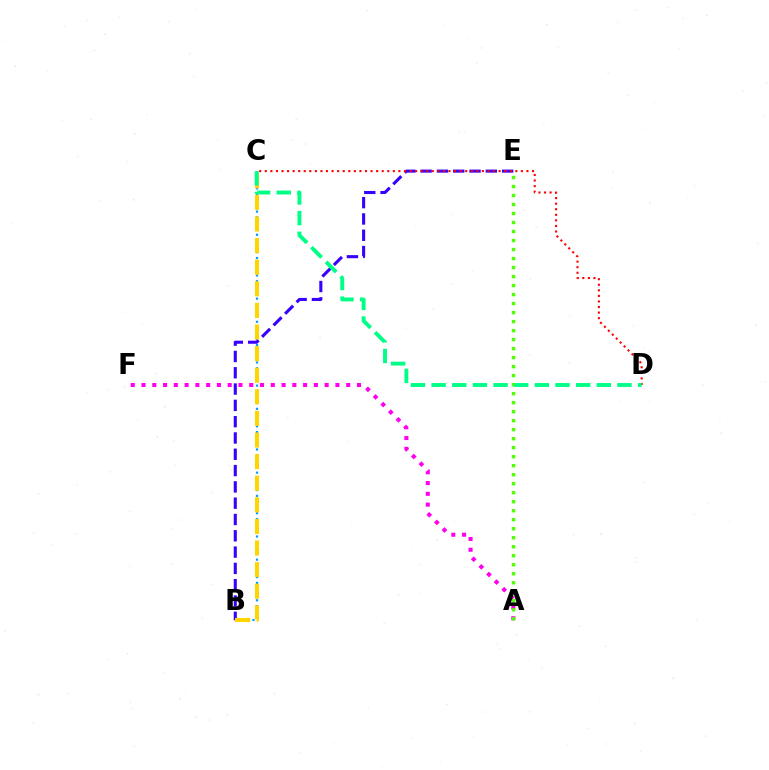{('A', 'F'): [{'color': '#ff00ed', 'line_style': 'dotted', 'thickness': 2.93}], ('A', 'E'): [{'color': '#4fff00', 'line_style': 'dotted', 'thickness': 2.45}], ('B', 'C'): [{'color': '#009eff', 'line_style': 'dotted', 'thickness': 1.58}, {'color': '#ffd500', 'line_style': 'dashed', 'thickness': 2.93}], ('B', 'E'): [{'color': '#3700ff', 'line_style': 'dashed', 'thickness': 2.21}], ('C', 'D'): [{'color': '#ff0000', 'line_style': 'dotted', 'thickness': 1.51}, {'color': '#00ff86', 'line_style': 'dashed', 'thickness': 2.81}]}